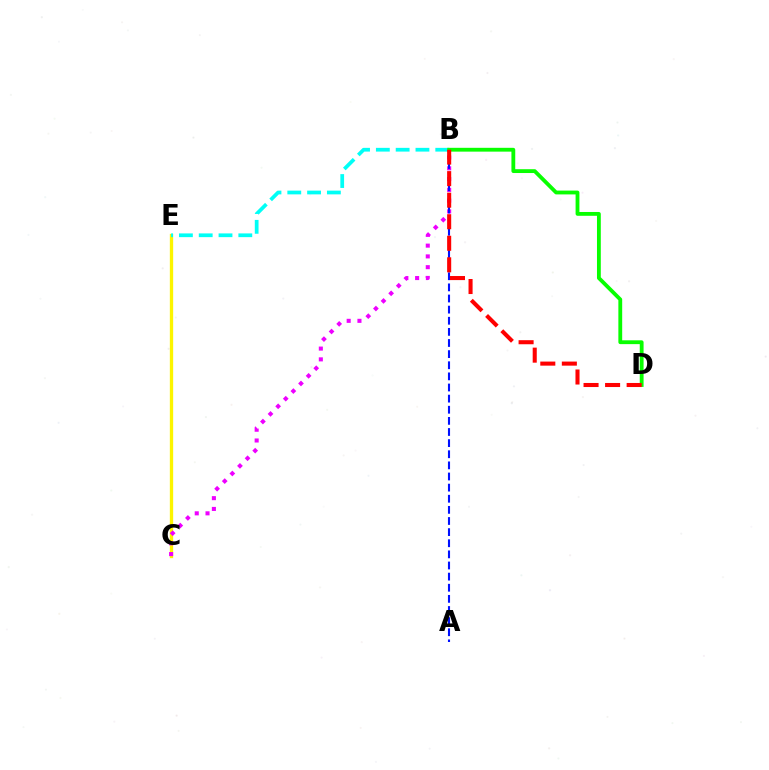{('C', 'E'): [{'color': '#fcf500', 'line_style': 'solid', 'thickness': 2.39}], ('B', 'C'): [{'color': '#ee00ff', 'line_style': 'dotted', 'thickness': 2.93}], ('B', 'E'): [{'color': '#00fff6', 'line_style': 'dashed', 'thickness': 2.69}], ('B', 'D'): [{'color': '#08ff00', 'line_style': 'solid', 'thickness': 2.75}, {'color': '#ff0000', 'line_style': 'dashed', 'thickness': 2.93}], ('A', 'B'): [{'color': '#0010ff', 'line_style': 'dashed', 'thickness': 1.51}]}